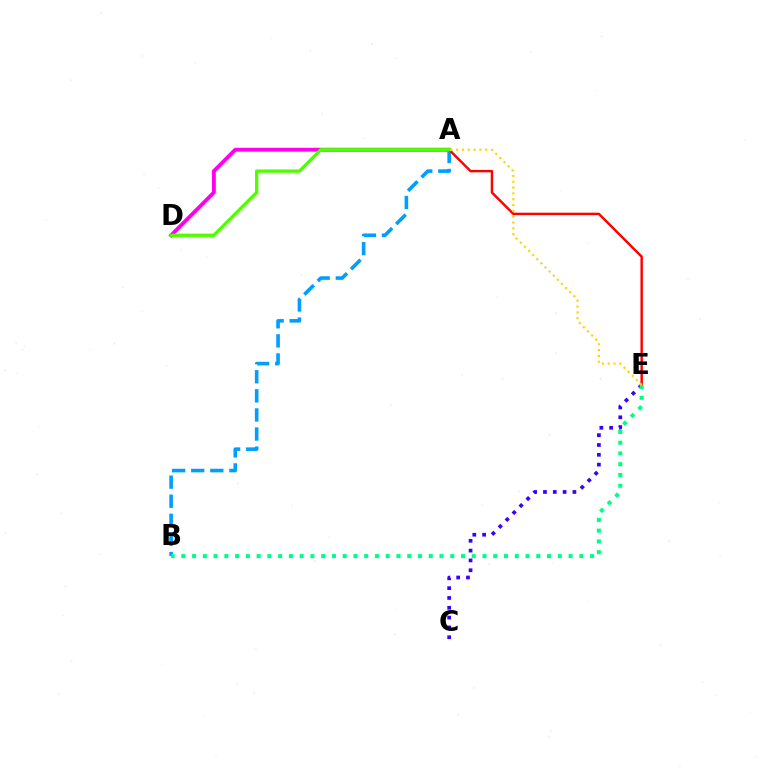{('A', 'D'): [{'color': '#ff00ed', 'line_style': 'solid', 'thickness': 2.78}, {'color': '#4fff00', 'line_style': 'solid', 'thickness': 2.39}], ('A', 'B'): [{'color': '#009eff', 'line_style': 'dashed', 'thickness': 2.59}], ('A', 'E'): [{'color': '#ff0000', 'line_style': 'solid', 'thickness': 1.75}, {'color': '#ffd500', 'line_style': 'dotted', 'thickness': 1.58}], ('C', 'E'): [{'color': '#3700ff', 'line_style': 'dotted', 'thickness': 2.67}], ('B', 'E'): [{'color': '#00ff86', 'line_style': 'dotted', 'thickness': 2.92}]}